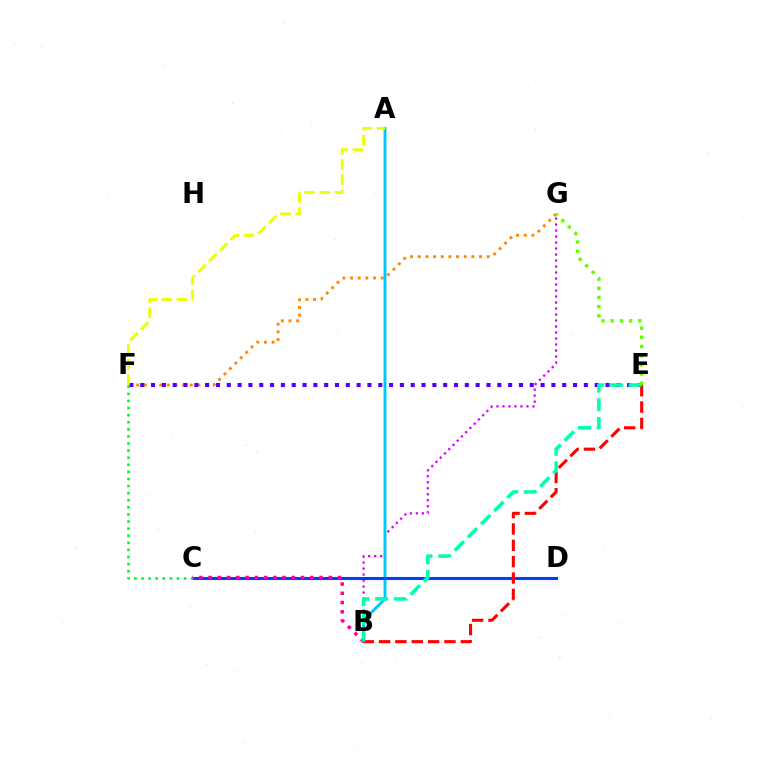{('B', 'G'): [{'color': '#d600ff', 'line_style': 'dotted', 'thickness': 1.63}], ('F', 'G'): [{'color': '#ff8800', 'line_style': 'dotted', 'thickness': 2.08}], ('A', 'B'): [{'color': '#00c7ff', 'line_style': 'solid', 'thickness': 2.09}], ('C', 'D'): [{'color': '#003fff', 'line_style': 'solid', 'thickness': 2.2}], ('E', 'F'): [{'color': '#4f00ff', 'line_style': 'dotted', 'thickness': 2.94}], ('C', 'F'): [{'color': '#00ff27', 'line_style': 'dotted', 'thickness': 1.93}], ('B', 'C'): [{'color': '#ff00a0', 'line_style': 'dotted', 'thickness': 2.51}], ('B', 'E'): [{'color': '#ff0000', 'line_style': 'dashed', 'thickness': 2.22}, {'color': '#00ffaf', 'line_style': 'dashed', 'thickness': 2.54}], ('A', 'F'): [{'color': '#eeff00', 'line_style': 'dashed', 'thickness': 2.06}], ('E', 'G'): [{'color': '#66ff00', 'line_style': 'dotted', 'thickness': 2.5}]}